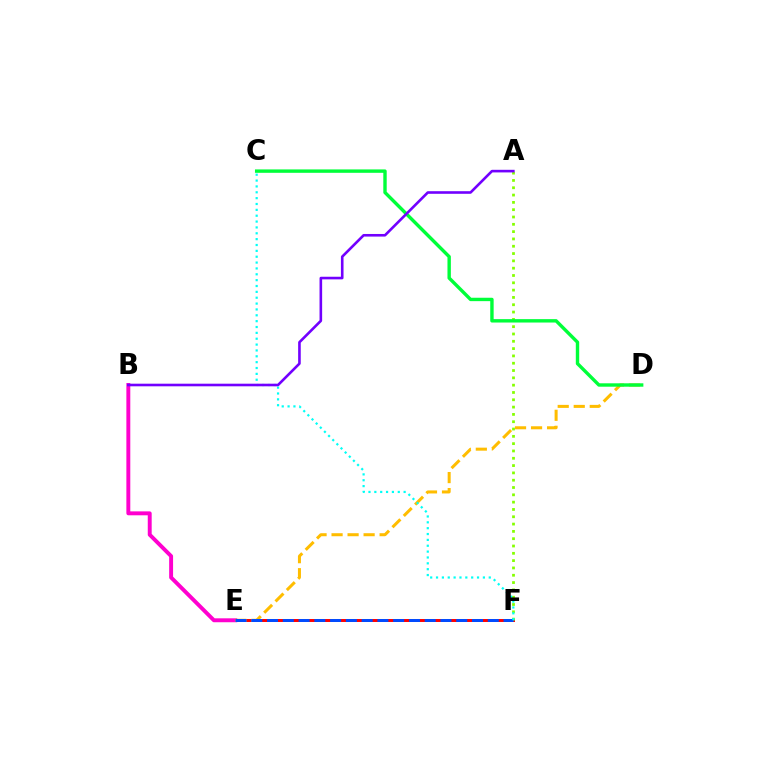{('E', 'F'): [{'color': '#ff0000', 'line_style': 'solid', 'thickness': 2.13}, {'color': '#004bff', 'line_style': 'dashed', 'thickness': 2.14}], ('A', 'F'): [{'color': '#84ff00', 'line_style': 'dotted', 'thickness': 1.99}], ('B', 'E'): [{'color': '#ff00cf', 'line_style': 'solid', 'thickness': 2.82}], ('D', 'E'): [{'color': '#ffbd00', 'line_style': 'dashed', 'thickness': 2.18}], ('C', 'D'): [{'color': '#00ff39', 'line_style': 'solid', 'thickness': 2.45}], ('C', 'F'): [{'color': '#00fff6', 'line_style': 'dotted', 'thickness': 1.59}], ('A', 'B'): [{'color': '#7200ff', 'line_style': 'solid', 'thickness': 1.88}]}